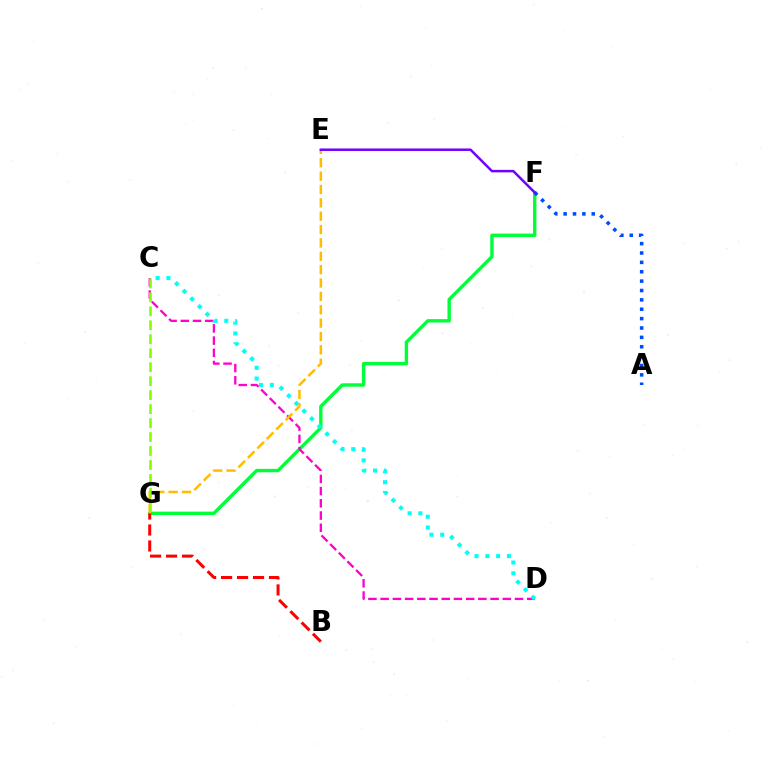{('F', 'G'): [{'color': '#00ff39', 'line_style': 'solid', 'thickness': 2.44}], ('C', 'D'): [{'color': '#ff00cf', 'line_style': 'dashed', 'thickness': 1.66}, {'color': '#00fff6', 'line_style': 'dotted', 'thickness': 2.93}], ('A', 'F'): [{'color': '#004bff', 'line_style': 'dotted', 'thickness': 2.55}], ('B', 'G'): [{'color': '#ff0000', 'line_style': 'dashed', 'thickness': 2.17}], ('E', 'G'): [{'color': '#ffbd00', 'line_style': 'dashed', 'thickness': 1.82}], ('C', 'G'): [{'color': '#84ff00', 'line_style': 'dashed', 'thickness': 1.9}], ('E', 'F'): [{'color': '#7200ff', 'line_style': 'solid', 'thickness': 1.79}]}